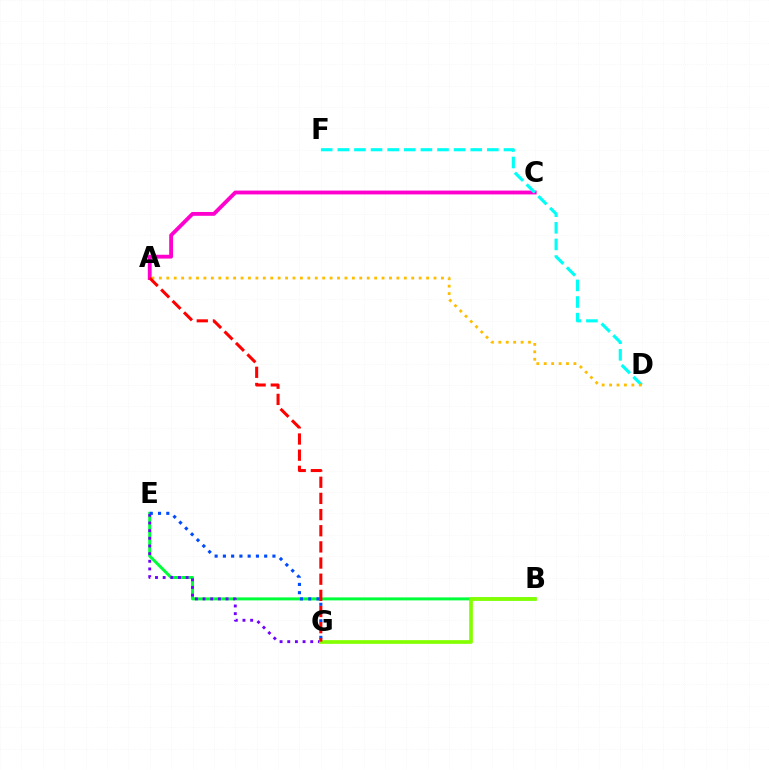{('B', 'E'): [{'color': '#00ff39', 'line_style': 'solid', 'thickness': 2.15}], ('E', 'G'): [{'color': '#7200ff', 'line_style': 'dotted', 'thickness': 2.08}, {'color': '#004bff', 'line_style': 'dotted', 'thickness': 2.24}], ('A', 'C'): [{'color': '#ff00cf', 'line_style': 'solid', 'thickness': 2.76}], ('D', 'F'): [{'color': '#00fff6', 'line_style': 'dashed', 'thickness': 2.26}], ('B', 'G'): [{'color': '#84ff00', 'line_style': 'solid', 'thickness': 2.65}], ('A', 'D'): [{'color': '#ffbd00', 'line_style': 'dotted', 'thickness': 2.02}], ('A', 'G'): [{'color': '#ff0000', 'line_style': 'dashed', 'thickness': 2.2}]}